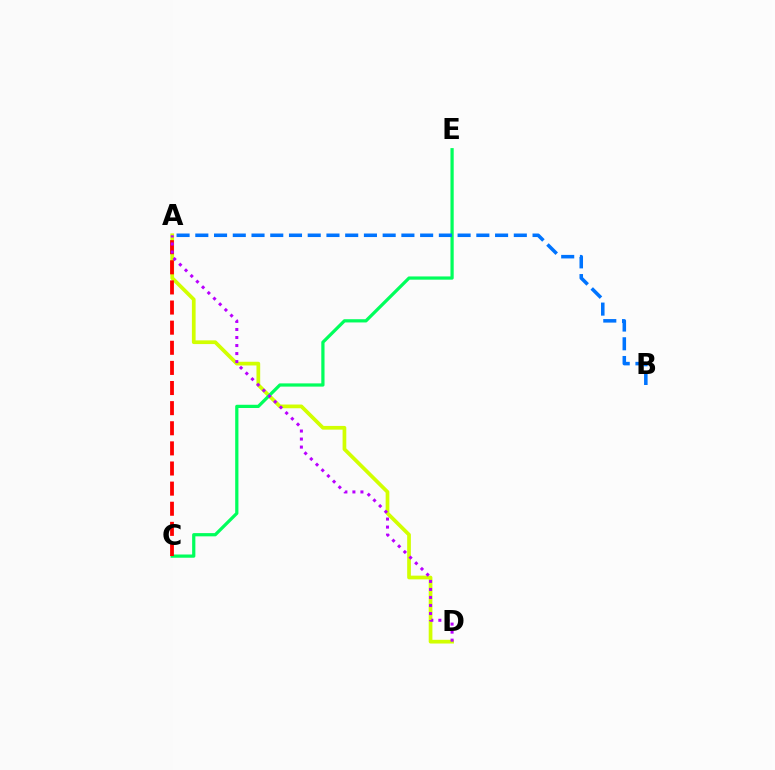{('A', 'D'): [{'color': '#d1ff00', 'line_style': 'solid', 'thickness': 2.67}, {'color': '#b900ff', 'line_style': 'dotted', 'thickness': 2.18}], ('C', 'E'): [{'color': '#00ff5c', 'line_style': 'solid', 'thickness': 2.33}], ('A', 'B'): [{'color': '#0074ff', 'line_style': 'dashed', 'thickness': 2.55}], ('A', 'C'): [{'color': '#ff0000', 'line_style': 'dashed', 'thickness': 2.73}]}